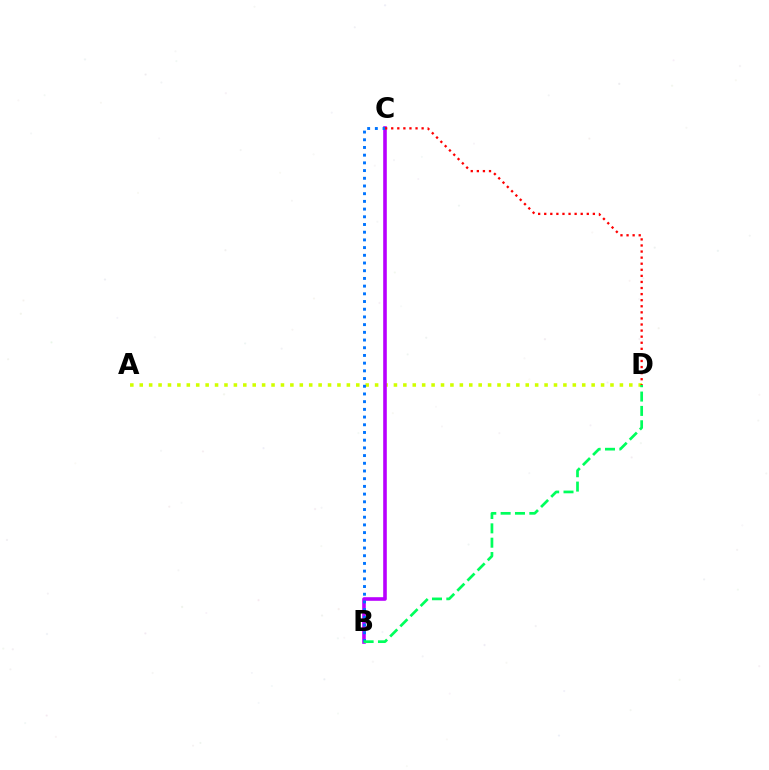{('A', 'D'): [{'color': '#d1ff00', 'line_style': 'dotted', 'thickness': 2.56}], ('B', 'C'): [{'color': '#b900ff', 'line_style': 'solid', 'thickness': 2.59}, {'color': '#0074ff', 'line_style': 'dotted', 'thickness': 2.09}], ('C', 'D'): [{'color': '#ff0000', 'line_style': 'dotted', 'thickness': 1.65}], ('B', 'D'): [{'color': '#00ff5c', 'line_style': 'dashed', 'thickness': 1.95}]}